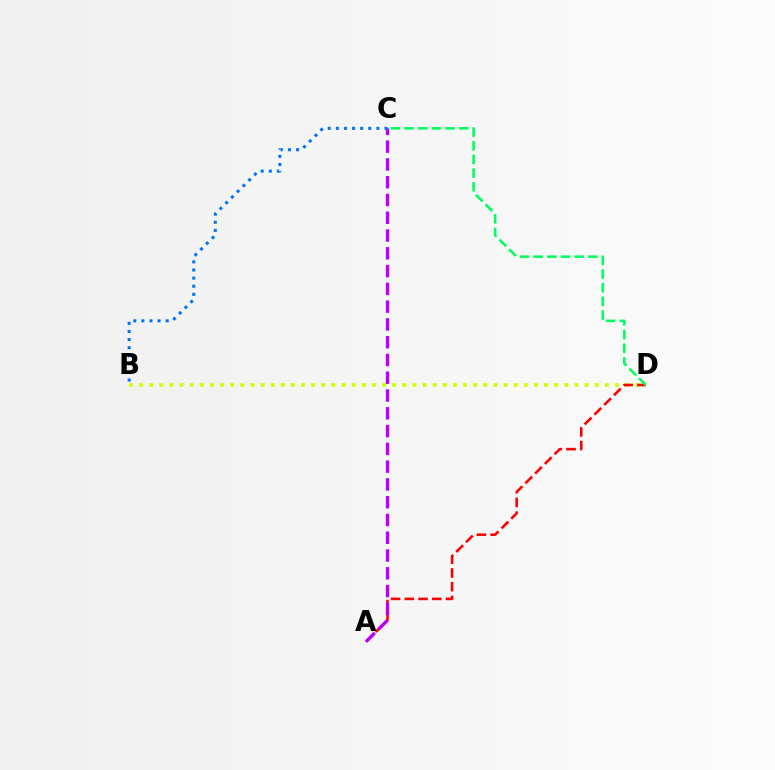{('B', 'D'): [{'color': '#d1ff00', 'line_style': 'dotted', 'thickness': 2.75}], ('A', 'D'): [{'color': '#ff0000', 'line_style': 'dashed', 'thickness': 1.87}], ('C', 'D'): [{'color': '#00ff5c', 'line_style': 'dashed', 'thickness': 1.86}], ('A', 'C'): [{'color': '#b900ff', 'line_style': 'dashed', 'thickness': 2.42}], ('B', 'C'): [{'color': '#0074ff', 'line_style': 'dotted', 'thickness': 2.2}]}